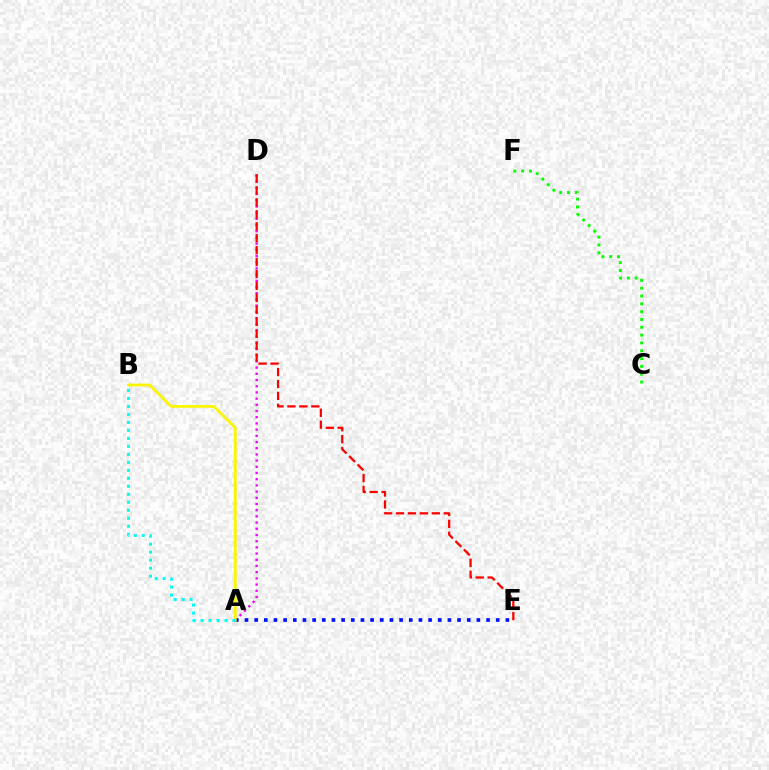{('A', 'D'): [{'color': '#ee00ff', 'line_style': 'dotted', 'thickness': 1.68}], ('A', 'E'): [{'color': '#0010ff', 'line_style': 'dotted', 'thickness': 2.63}], ('A', 'B'): [{'color': '#fcf500', 'line_style': 'solid', 'thickness': 1.99}, {'color': '#00fff6', 'line_style': 'dotted', 'thickness': 2.17}], ('C', 'F'): [{'color': '#08ff00', 'line_style': 'dotted', 'thickness': 2.12}], ('D', 'E'): [{'color': '#ff0000', 'line_style': 'dashed', 'thickness': 1.62}]}